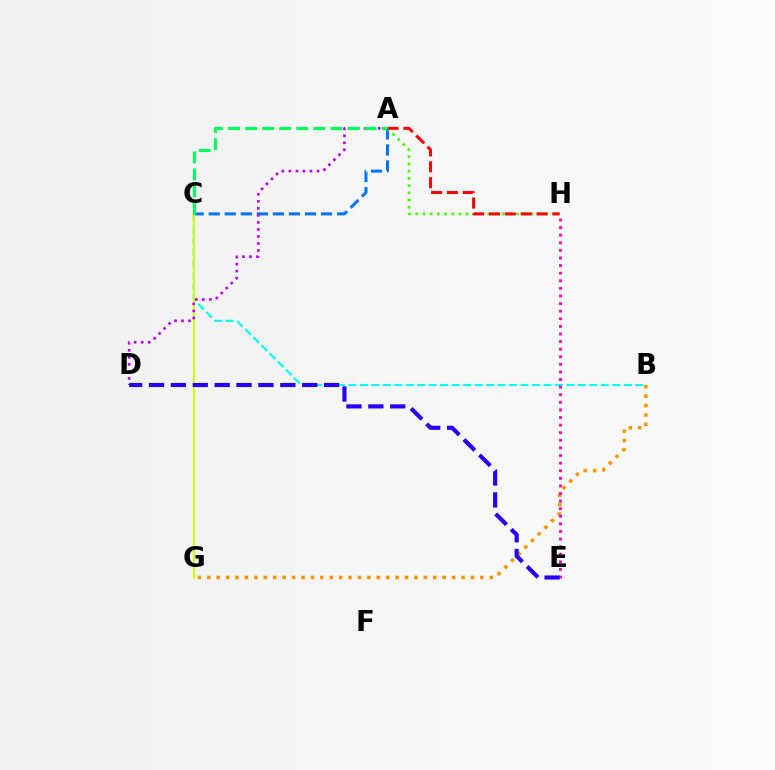{('B', 'C'): [{'color': '#00fff6', 'line_style': 'dashed', 'thickness': 1.56}], ('A', 'C'): [{'color': '#0074ff', 'line_style': 'dashed', 'thickness': 2.18}, {'color': '#00ff5c', 'line_style': 'dashed', 'thickness': 2.32}], ('A', 'H'): [{'color': '#3dff00', 'line_style': 'dotted', 'thickness': 1.96}, {'color': '#ff0000', 'line_style': 'dashed', 'thickness': 2.15}], ('B', 'G'): [{'color': '#ff9400', 'line_style': 'dotted', 'thickness': 2.56}], ('C', 'G'): [{'color': '#d1ff00', 'line_style': 'solid', 'thickness': 1.55}], ('A', 'D'): [{'color': '#b900ff', 'line_style': 'dotted', 'thickness': 1.91}], ('E', 'H'): [{'color': '#ff00ac', 'line_style': 'dotted', 'thickness': 2.06}], ('D', 'E'): [{'color': '#2500ff', 'line_style': 'dashed', 'thickness': 2.97}]}